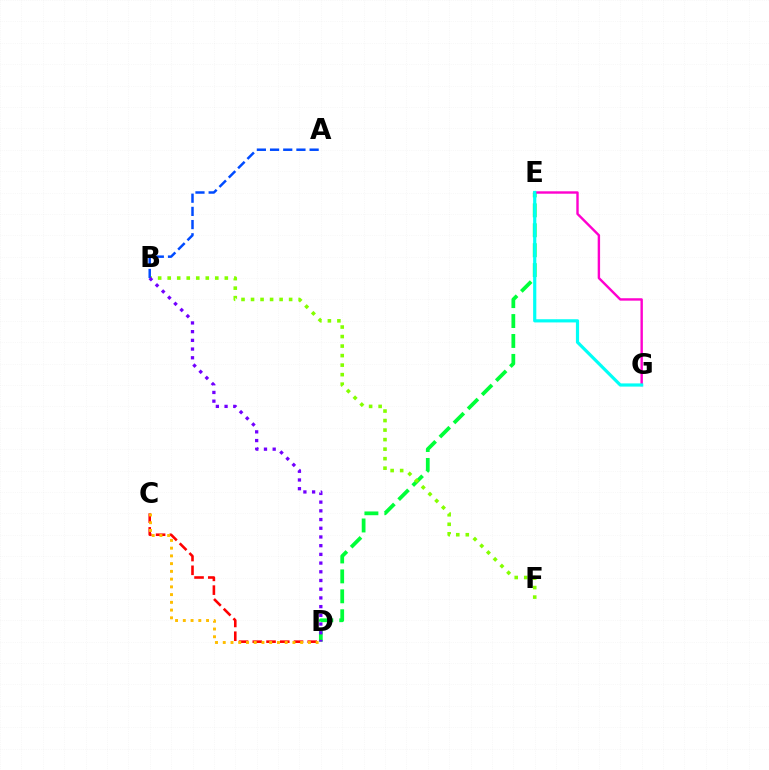{('D', 'E'): [{'color': '#00ff39', 'line_style': 'dashed', 'thickness': 2.71}], ('C', 'D'): [{'color': '#ff0000', 'line_style': 'dashed', 'thickness': 1.87}, {'color': '#ffbd00', 'line_style': 'dotted', 'thickness': 2.1}], ('E', 'G'): [{'color': '#ff00cf', 'line_style': 'solid', 'thickness': 1.73}, {'color': '#00fff6', 'line_style': 'solid', 'thickness': 2.3}], ('B', 'F'): [{'color': '#84ff00', 'line_style': 'dotted', 'thickness': 2.59}], ('A', 'B'): [{'color': '#004bff', 'line_style': 'dashed', 'thickness': 1.79}], ('B', 'D'): [{'color': '#7200ff', 'line_style': 'dotted', 'thickness': 2.37}]}